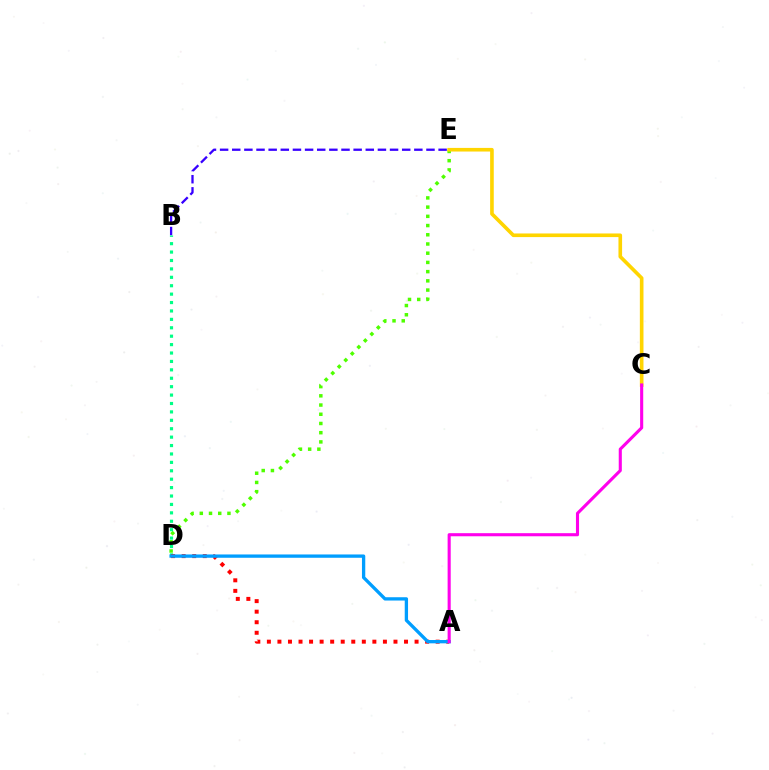{('D', 'E'): [{'color': '#4fff00', 'line_style': 'dotted', 'thickness': 2.5}], ('B', 'E'): [{'color': '#3700ff', 'line_style': 'dashed', 'thickness': 1.65}], ('C', 'E'): [{'color': '#ffd500', 'line_style': 'solid', 'thickness': 2.61}], ('B', 'D'): [{'color': '#00ff86', 'line_style': 'dotted', 'thickness': 2.29}], ('A', 'D'): [{'color': '#ff0000', 'line_style': 'dotted', 'thickness': 2.87}, {'color': '#009eff', 'line_style': 'solid', 'thickness': 2.38}], ('A', 'C'): [{'color': '#ff00ed', 'line_style': 'solid', 'thickness': 2.23}]}